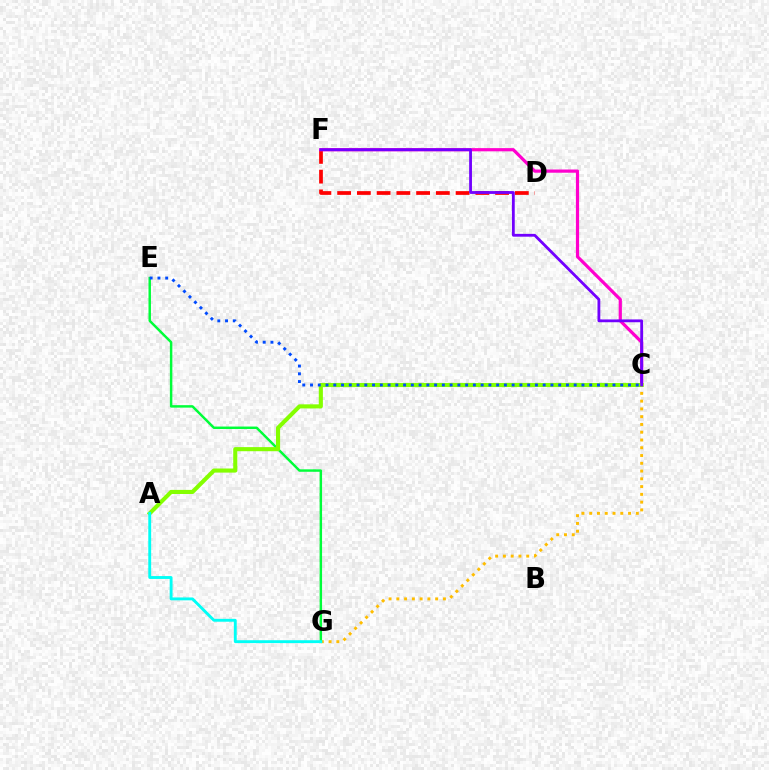{('D', 'F'): [{'color': '#ff0000', 'line_style': 'dashed', 'thickness': 2.68}], ('C', 'G'): [{'color': '#ffbd00', 'line_style': 'dotted', 'thickness': 2.11}], ('C', 'F'): [{'color': '#ff00cf', 'line_style': 'solid', 'thickness': 2.31}, {'color': '#7200ff', 'line_style': 'solid', 'thickness': 2.02}], ('E', 'G'): [{'color': '#00ff39', 'line_style': 'solid', 'thickness': 1.77}], ('A', 'C'): [{'color': '#84ff00', 'line_style': 'solid', 'thickness': 2.95}], ('C', 'E'): [{'color': '#004bff', 'line_style': 'dotted', 'thickness': 2.11}], ('A', 'G'): [{'color': '#00fff6', 'line_style': 'solid', 'thickness': 2.07}]}